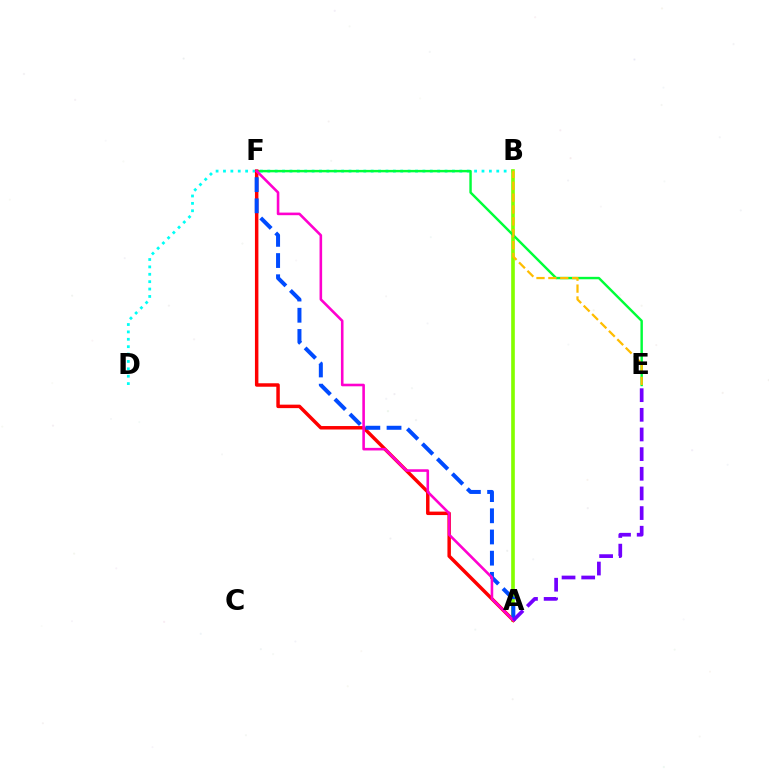{('B', 'D'): [{'color': '#00fff6', 'line_style': 'dotted', 'thickness': 2.01}], ('A', 'B'): [{'color': '#84ff00', 'line_style': 'solid', 'thickness': 2.63}], ('E', 'F'): [{'color': '#00ff39', 'line_style': 'solid', 'thickness': 1.75}], ('A', 'F'): [{'color': '#ff0000', 'line_style': 'solid', 'thickness': 2.5}, {'color': '#004bff', 'line_style': 'dashed', 'thickness': 2.88}, {'color': '#ff00cf', 'line_style': 'solid', 'thickness': 1.87}], ('B', 'E'): [{'color': '#ffbd00', 'line_style': 'dashed', 'thickness': 1.61}], ('A', 'E'): [{'color': '#7200ff', 'line_style': 'dashed', 'thickness': 2.67}]}